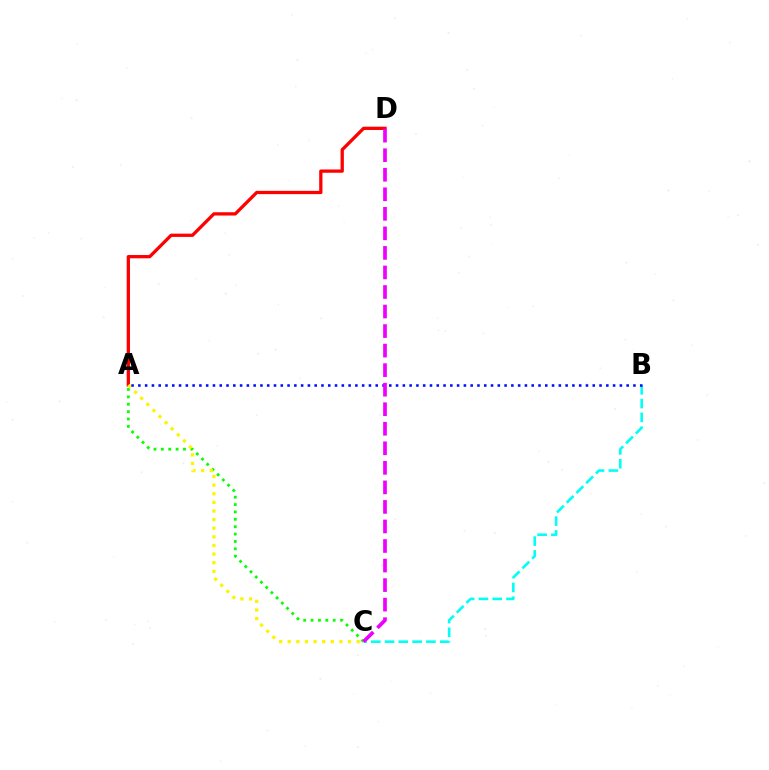{('B', 'C'): [{'color': '#00fff6', 'line_style': 'dashed', 'thickness': 1.87}], ('A', 'C'): [{'color': '#08ff00', 'line_style': 'dotted', 'thickness': 2.0}, {'color': '#fcf500', 'line_style': 'dotted', 'thickness': 2.34}], ('A', 'D'): [{'color': '#ff0000', 'line_style': 'solid', 'thickness': 2.36}], ('A', 'B'): [{'color': '#0010ff', 'line_style': 'dotted', 'thickness': 1.84}], ('C', 'D'): [{'color': '#ee00ff', 'line_style': 'dashed', 'thickness': 2.65}]}